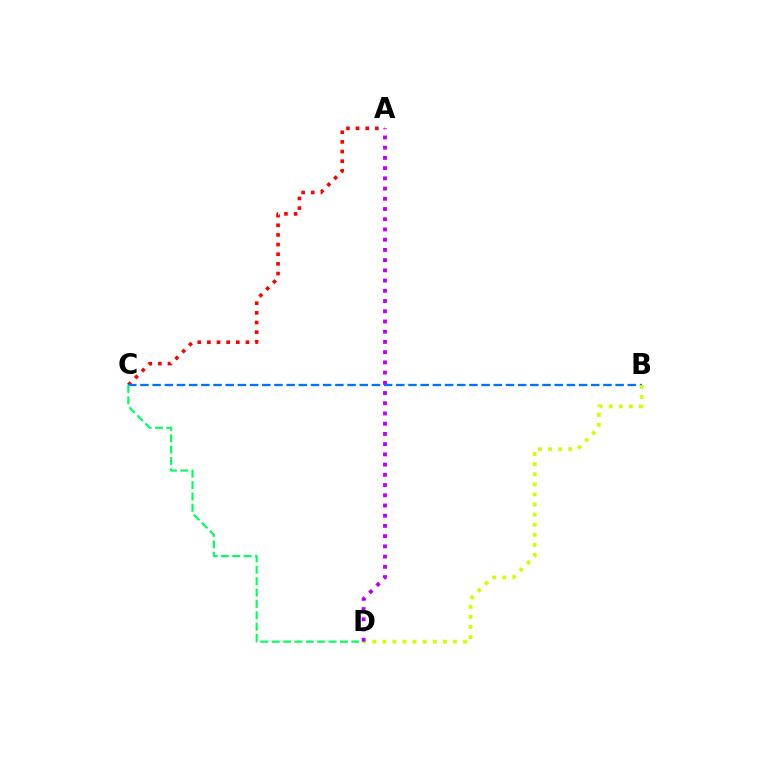{('A', 'C'): [{'color': '#ff0000', 'line_style': 'dotted', 'thickness': 2.62}], ('B', 'C'): [{'color': '#0074ff', 'line_style': 'dashed', 'thickness': 1.66}], ('B', 'D'): [{'color': '#d1ff00', 'line_style': 'dotted', 'thickness': 2.74}], ('C', 'D'): [{'color': '#00ff5c', 'line_style': 'dashed', 'thickness': 1.54}], ('A', 'D'): [{'color': '#b900ff', 'line_style': 'dotted', 'thickness': 2.78}]}